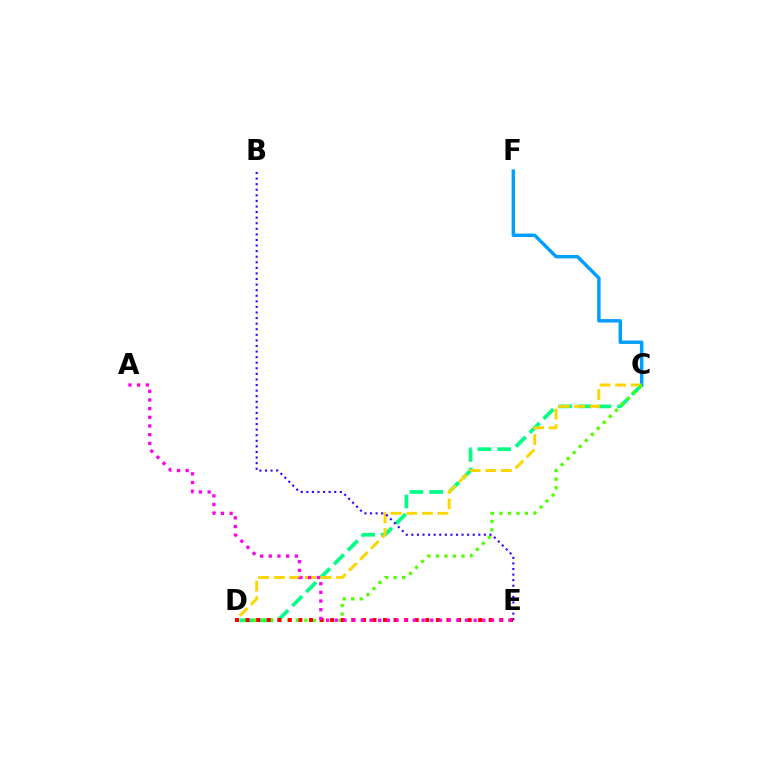{('C', 'D'): [{'color': '#00ff86', 'line_style': 'dashed', 'thickness': 2.67}, {'color': '#ffd500', 'line_style': 'dashed', 'thickness': 2.12}, {'color': '#4fff00', 'line_style': 'dotted', 'thickness': 2.32}], ('C', 'F'): [{'color': '#009eff', 'line_style': 'solid', 'thickness': 2.47}], ('B', 'E'): [{'color': '#3700ff', 'line_style': 'dotted', 'thickness': 1.52}], ('D', 'E'): [{'color': '#ff0000', 'line_style': 'dotted', 'thickness': 2.87}], ('A', 'E'): [{'color': '#ff00ed', 'line_style': 'dotted', 'thickness': 2.36}]}